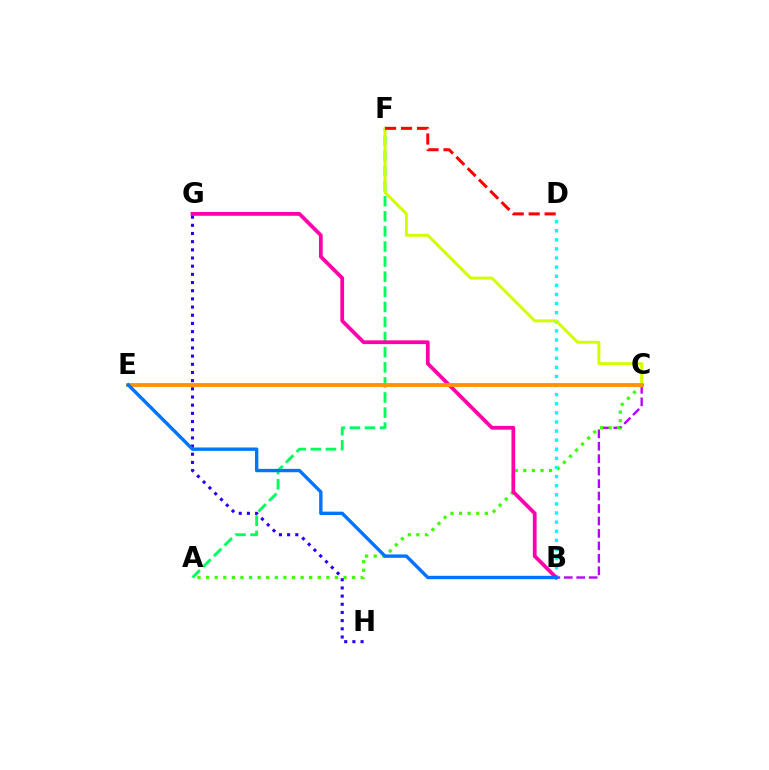{('B', 'C'): [{'color': '#b900ff', 'line_style': 'dashed', 'thickness': 1.69}], ('A', 'C'): [{'color': '#3dff00', 'line_style': 'dotted', 'thickness': 2.33}], ('A', 'F'): [{'color': '#00ff5c', 'line_style': 'dashed', 'thickness': 2.05}], ('B', 'D'): [{'color': '#00fff6', 'line_style': 'dotted', 'thickness': 2.47}], ('C', 'F'): [{'color': '#d1ff00', 'line_style': 'solid', 'thickness': 2.13}], ('B', 'G'): [{'color': '#ff00ac', 'line_style': 'solid', 'thickness': 2.71}], ('C', 'E'): [{'color': '#ff9400', 'line_style': 'solid', 'thickness': 2.78}], ('G', 'H'): [{'color': '#2500ff', 'line_style': 'dotted', 'thickness': 2.22}], ('D', 'F'): [{'color': '#ff0000', 'line_style': 'dashed', 'thickness': 2.17}], ('B', 'E'): [{'color': '#0074ff', 'line_style': 'solid', 'thickness': 2.44}]}